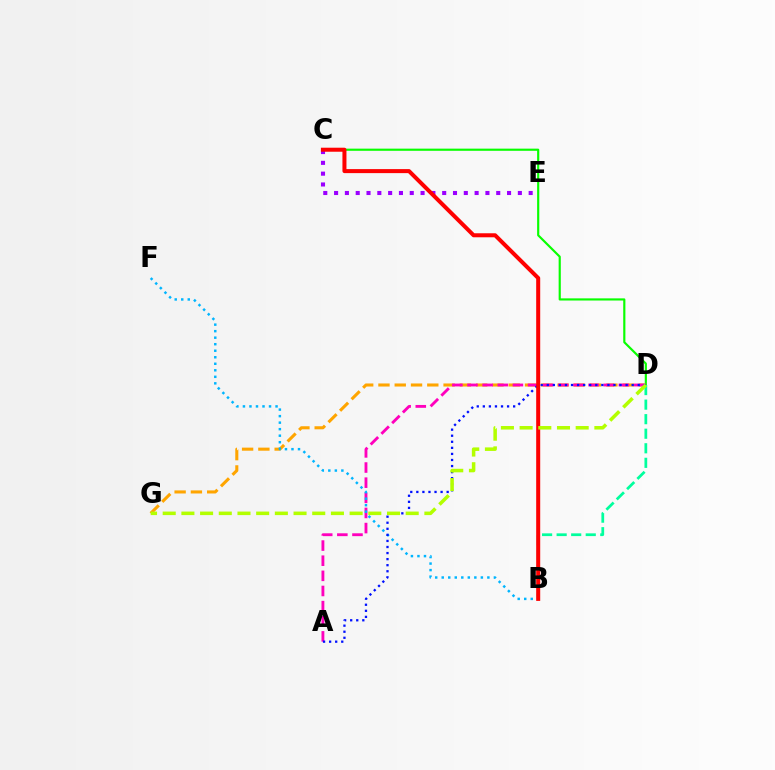{('C', 'D'): [{'color': '#08ff00', 'line_style': 'solid', 'thickness': 1.56}], ('D', 'G'): [{'color': '#ffa500', 'line_style': 'dashed', 'thickness': 2.21}, {'color': '#b3ff00', 'line_style': 'dashed', 'thickness': 2.54}], ('A', 'D'): [{'color': '#ff00bd', 'line_style': 'dashed', 'thickness': 2.06}, {'color': '#0010ff', 'line_style': 'dotted', 'thickness': 1.65}], ('B', 'F'): [{'color': '#00b5ff', 'line_style': 'dotted', 'thickness': 1.77}], ('C', 'E'): [{'color': '#9b00ff', 'line_style': 'dotted', 'thickness': 2.94}], ('B', 'D'): [{'color': '#00ff9d', 'line_style': 'dashed', 'thickness': 1.98}], ('B', 'C'): [{'color': '#ff0000', 'line_style': 'solid', 'thickness': 2.9}]}